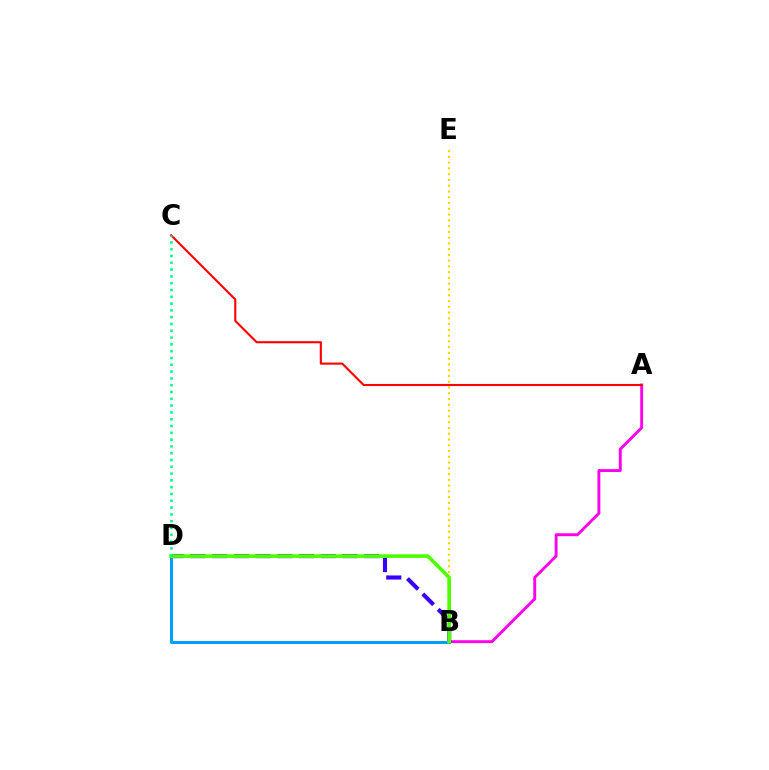{('A', 'B'): [{'color': '#ff00ed', 'line_style': 'solid', 'thickness': 2.09}], ('A', 'C'): [{'color': '#ff0000', 'line_style': 'solid', 'thickness': 1.52}], ('B', 'D'): [{'color': '#3700ff', 'line_style': 'dashed', 'thickness': 2.95}, {'color': '#009eff', 'line_style': 'solid', 'thickness': 2.18}, {'color': '#4fff00', 'line_style': 'solid', 'thickness': 2.65}], ('B', 'E'): [{'color': '#ffd500', 'line_style': 'dotted', 'thickness': 1.57}], ('C', 'D'): [{'color': '#00ff86', 'line_style': 'dotted', 'thickness': 1.85}]}